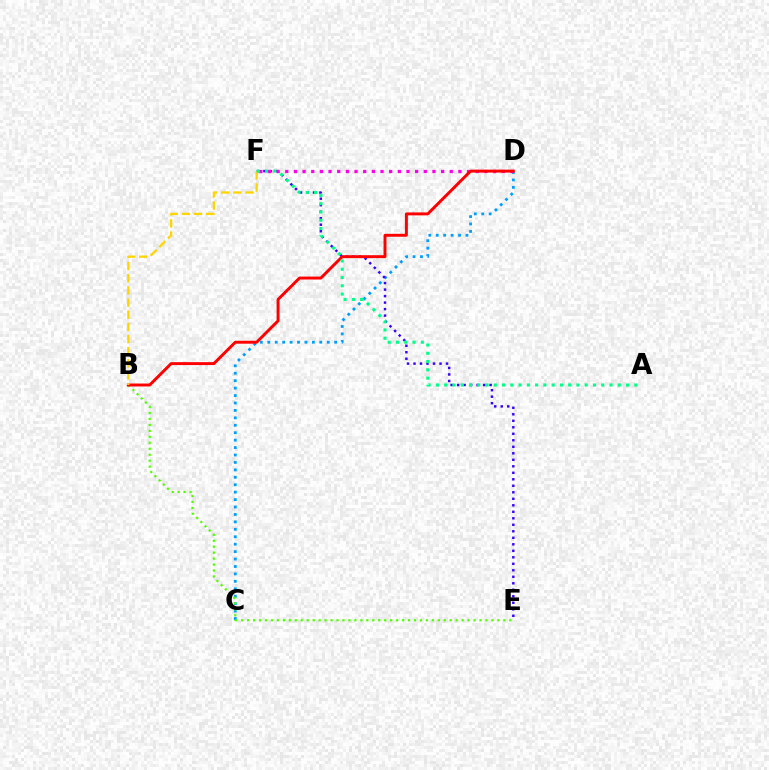{('C', 'D'): [{'color': '#009eff', 'line_style': 'dotted', 'thickness': 2.02}], ('E', 'F'): [{'color': '#3700ff', 'line_style': 'dotted', 'thickness': 1.77}], ('D', 'F'): [{'color': '#ff00ed', 'line_style': 'dotted', 'thickness': 2.35}], ('B', 'E'): [{'color': '#4fff00', 'line_style': 'dotted', 'thickness': 1.62}], ('B', 'D'): [{'color': '#ff0000', 'line_style': 'solid', 'thickness': 2.11}], ('B', 'F'): [{'color': '#ffd500', 'line_style': 'dashed', 'thickness': 1.65}], ('A', 'F'): [{'color': '#00ff86', 'line_style': 'dotted', 'thickness': 2.25}]}